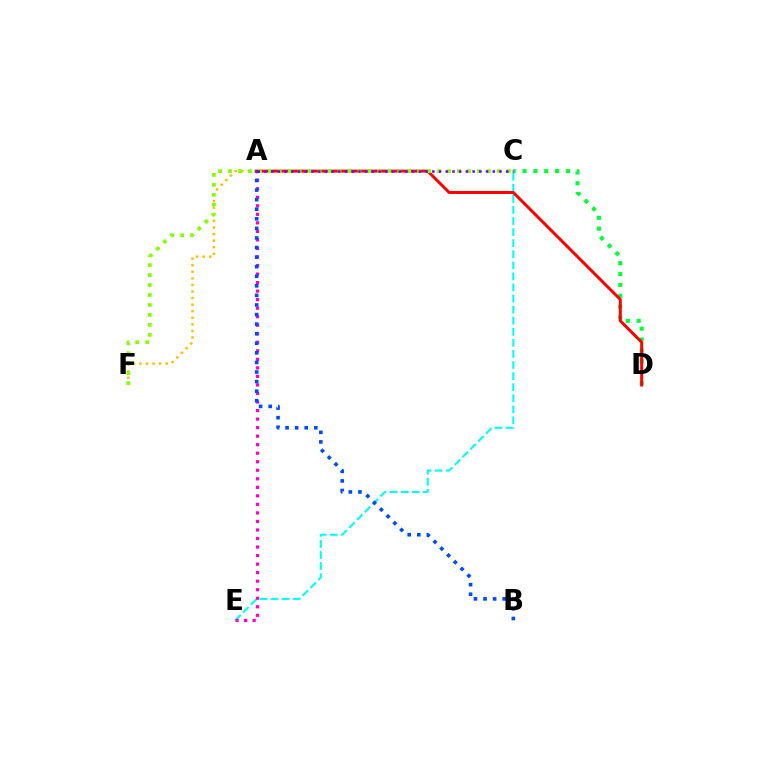{('C', 'D'): [{'color': '#00ff39', 'line_style': 'dotted', 'thickness': 2.95}], ('C', 'E'): [{'color': '#00fff6', 'line_style': 'dashed', 'thickness': 1.51}], ('A', 'F'): [{'color': '#ffbd00', 'line_style': 'dotted', 'thickness': 1.78}], ('A', 'D'): [{'color': '#ff0000', 'line_style': 'solid', 'thickness': 2.15}], ('C', 'F'): [{'color': '#84ff00', 'line_style': 'dotted', 'thickness': 2.7}], ('A', 'E'): [{'color': '#ff00cf', 'line_style': 'dotted', 'thickness': 2.32}], ('A', 'B'): [{'color': '#004bff', 'line_style': 'dotted', 'thickness': 2.6}], ('A', 'C'): [{'color': '#7200ff', 'line_style': 'dotted', 'thickness': 1.82}]}